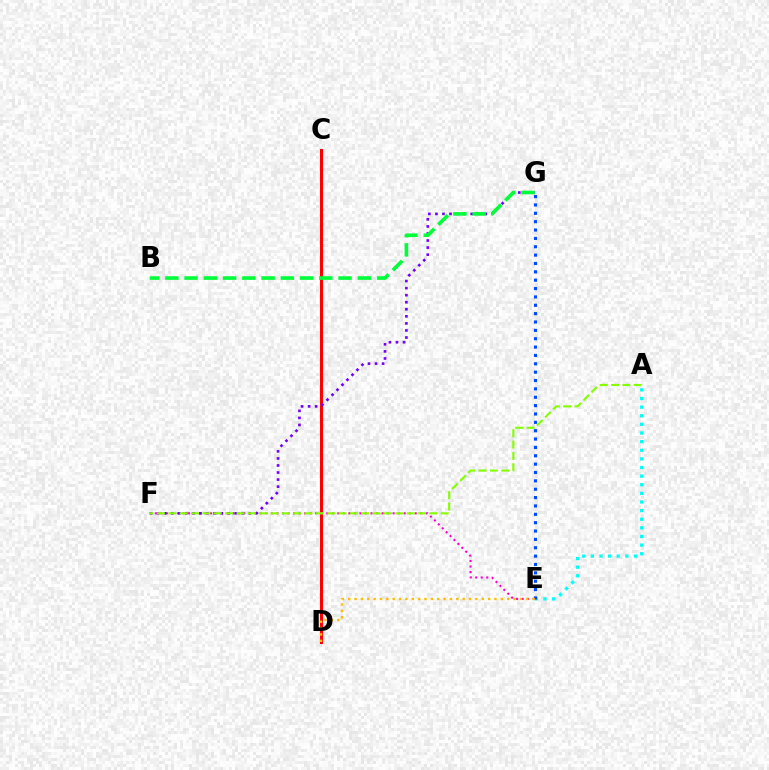{('C', 'D'): [{'color': '#ff0000', 'line_style': 'solid', 'thickness': 2.19}], ('E', 'F'): [{'color': '#ff00cf', 'line_style': 'dotted', 'thickness': 1.5}], ('A', 'E'): [{'color': '#00fff6', 'line_style': 'dotted', 'thickness': 2.34}], ('F', 'G'): [{'color': '#7200ff', 'line_style': 'dotted', 'thickness': 1.92}], ('A', 'F'): [{'color': '#84ff00', 'line_style': 'dashed', 'thickness': 1.54}], ('B', 'G'): [{'color': '#00ff39', 'line_style': 'dashed', 'thickness': 2.61}], ('E', 'G'): [{'color': '#004bff', 'line_style': 'dotted', 'thickness': 2.27}], ('D', 'E'): [{'color': '#ffbd00', 'line_style': 'dotted', 'thickness': 1.73}]}